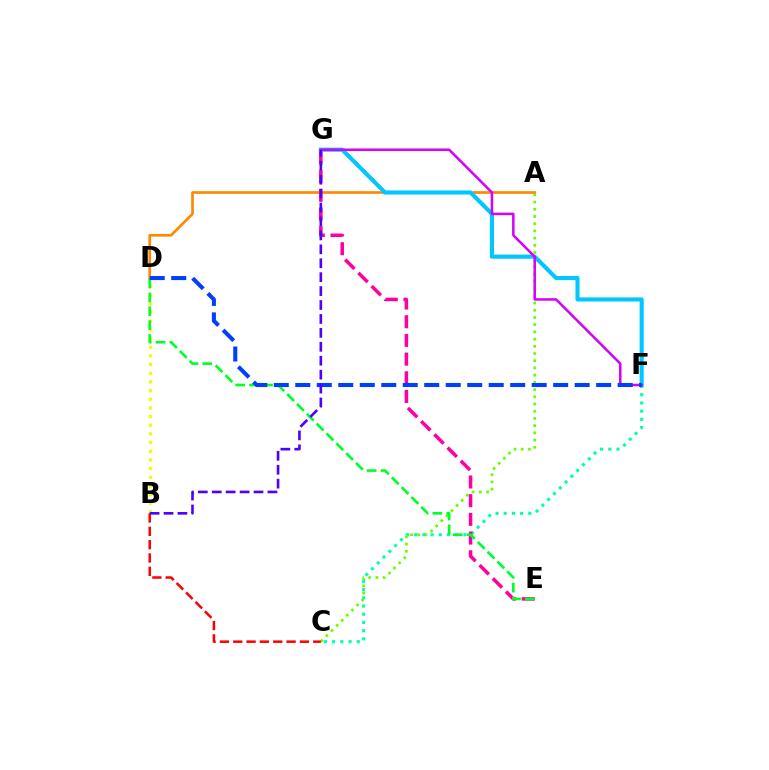{('A', 'C'): [{'color': '#66ff00', 'line_style': 'dotted', 'thickness': 1.96}], ('B', 'D'): [{'color': '#eeff00', 'line_style': 'dotted', 'thickness': 2.35}], ('A', 'D'): [{'color': '#ff8800', 'line_style': 'solid', 'thickness': 1.92}], ('B', 'C'): [{'color': '#ff0000', 'line_style': 'dashed', 'thickness': 1.81}], ('C', 'F'): [{'color': '#00ffaf', 'line_style': 'dotted', 'thickness': 2.23}], ('E', 'G'): [{'color': '#ff00a0', 'line_style': 'dashed', 'thickness': 2.54}], ('F', 'G'): [{'color': '#00c7ff', 'line_style': 'solid', 'thickness': 2.96}, {'color': '#d600ff', 'line_style': 'solid', 'thickness': 1.81}], ('D', 'E'): [{'color': '#00ff27', 'line_style': 'dashed', 'thickness': 1.89}], ('D', 'F'): [{'color': '#003fff', 'line_style': 'dashed', 'thickness': 2.92}], ('B', 'G'): [{'color': '#4f00ff', 'line_style': 'dashed', 'thickness': 1.89}]}